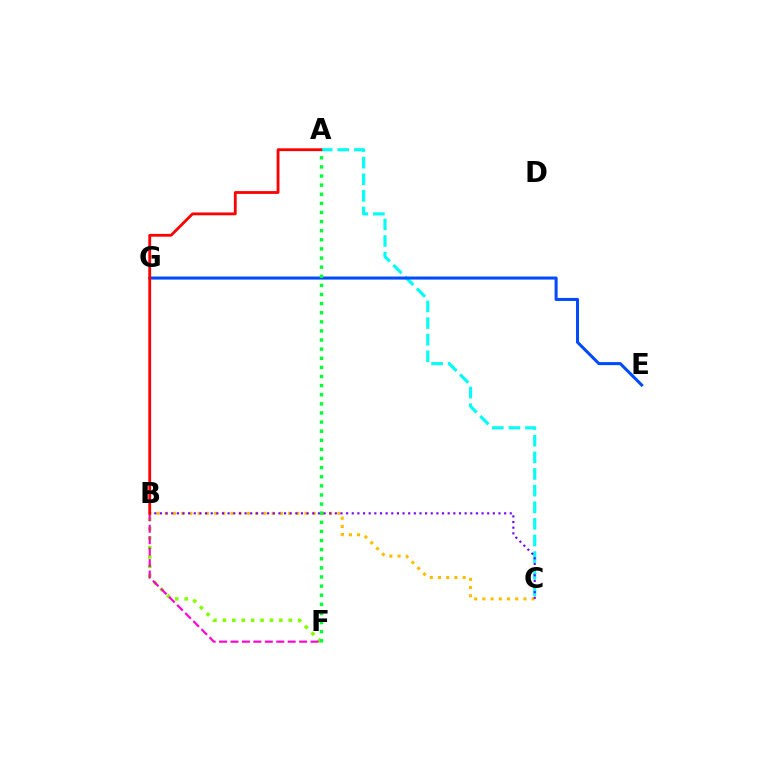{('B', 'C'): [{'color': '#ffbd00', 'line_style': 'dotted', 'thickness': 2.23}, {'color': '#7200ff', 'line_style': 'dotted', 'thickness': 1.53}], ('A', 'C'): [{'color': '#00fff6', 'line_style': 'dashed', 'thickness': 2.26}], ('B', 'F'): [{'color': '#84ff00', 'line_style': 'dotted', 'thickness': 2.56}, {'color': '#ff00cf', 'line_style': 'dashed', 'thickness': 1.55}], ('E', 'G'): [{'color': '#004bff', 'line_style': 'solid', 'thickness': 2.19}], ('A', 'B'): [{'color': '#ff0000', 'line_style': 'solid', 'thickness': 2.02}], ('A', 'F'): [{'color': '#00ff39', 'line_style': 'dotted', 'thickness': 2.48}]}